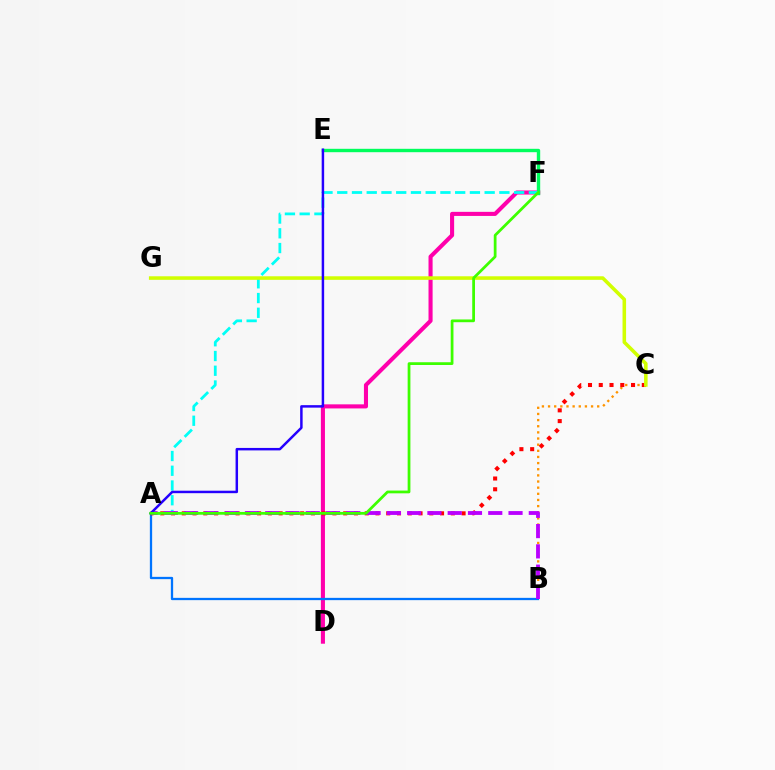{('B', 'C'): [{'color': '#ff9400', 'line_style': 'dotted', 'thickness': 1.67}], ('D', 'F'): [{'color': '#ff00ac', 'line_style': 'solid', 'thickness': 2.94}], ('E', 'F'): [{'color': '#00ff5c', 'line_style': 'solid', 'thickness': 2.44}], ('A', 'B'): [{'color': '#0074ff', 'line_style': 'solid', 'thickness': 1.65}, {'color': '#b900ff', 'line_style': 'dashed', 'thickness': 2.75}], ('A', 'C'): [{'color': '#ff0000', 'line_style': 'dotted', 'thickness': 2.92}], ('A', 'F'): [{'color': '#00fff6', 'line_style': 'dashed', 'thickness': 2.0}, {'color': '#3dff00', 'line_style': 'solid', 'thickness': 1.98}], ('C', 'G'): [{'color': '#d1ff00', 'line_style': 'solid', 'thickness': 2.56}], ('A', 'E'): [{'color': '#2500ff', 'line_style': 'solid', 'thickness': 1.78}]}